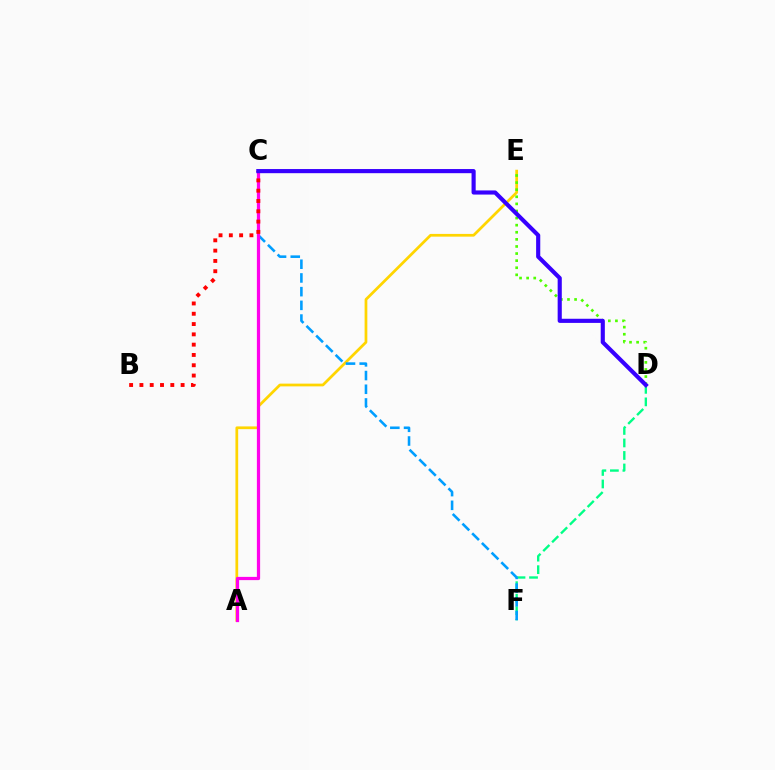{('A', 'E'): [{'color': '#ffd500', 'line_style': 'solid', 'thickness': 1.97}], ('D', 'E'): [{'color': '#4fff00', 'line_style': 'dotted', 'thickness': 1.93}], ('D', 'F'): [{'color': '#00ff86', 'line_style': 'dashed', 'thickness': 1.7}], ('C', 'F'): [{'color': '#009eff', 'line_style': 'dashed', 'thickness': 1.86}], ('A', 'C'): [{'color': '#ff00ed', 'line_style': 'solid', 'thickness': 2.33}], ('B', 'C'): [{'color': '#ff0000', 'line_style': 'dotted', 'thickness': 2.8}], ('C', 'D'): [{'color': '#3700ff', 'line_style': 'solid', 'thickness': 2.98}]}